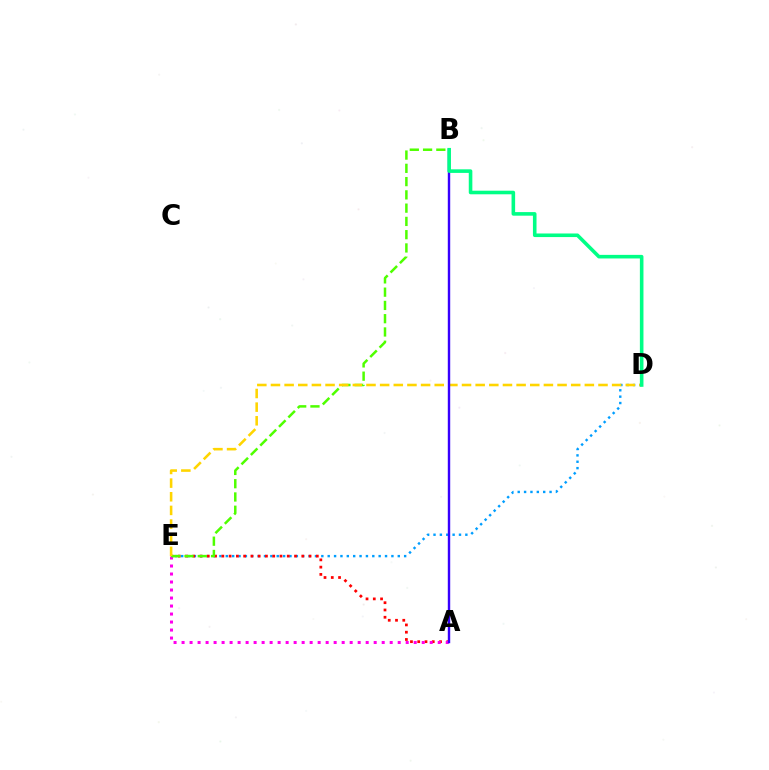{('D', 'E'): [{'color': '#009eff', 'line_style': 'dotted', 'thickness': 1.73}, {'color': '#ffd500', 'line_style': 'dashed', 'thickness': 1.85}], ('A', 'E'): [{'color': '#ff0000', 'line_style': 'dotted', 'thickness': 1.97}, {'color': '#ff00ed', 'line_style': 'dotted', 'thickness': 2.17}], ('B', 'E'): [{'color': '#4fff00', 'line_style': 'dashed', 'thickness': 1.8}], ('A', 'B'): [{'color': '#3700ff', 'line_style': 'solid', 'thickness': 1.74}], ('B', 'D'): [{'color': '#00ff86', 'line_style': 'solid', 'thickness': 2.58}]}